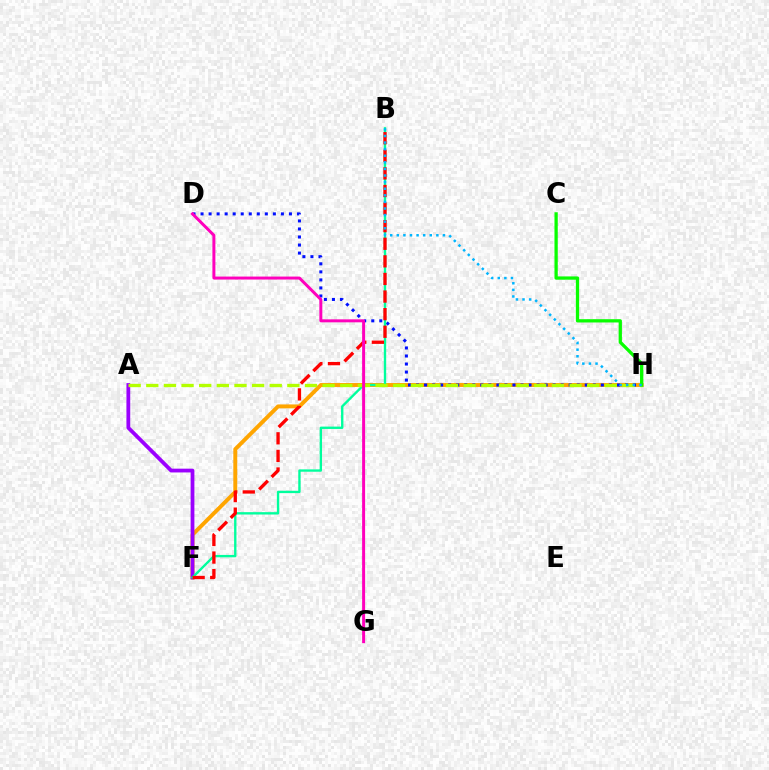{('F', 'H'): [{'color': '#ffa500', 'line_style': 'solid', 'thickness': 2.83}], ('D', 'H'): [{'color': '#0010ff', 'line_style': 'dotted', 'thickness': 2.18}], ('A', 'F'): [{'color': '#9b00ff', 'line_style': 'solid', 'thickness': 2.72}], ('B', 'F'): [{'color': '#00ff9d', 'line_style': 'solid', 'thickness': 1.7}, {'color': '#ff0000', 'line_style': 'dashed', 'thickness': 2.39}], ('A', 'H'): [{'color': '#b3ff00', 'line_style': 'dashed', 'thickness': 2.4}], ('C', 'H'): [{'color': '#08ff00', 'line_style': 'solid', 'thickness': 2.36}], ('B', 'H'): [{'color': '#00b5ff', 'line_style': 'dotted', 'thickness': 1.79}], ('D', 'G'): [{'color': '#ff00bd', 'line_style': 'solid', 'thickness': 2.14}]}